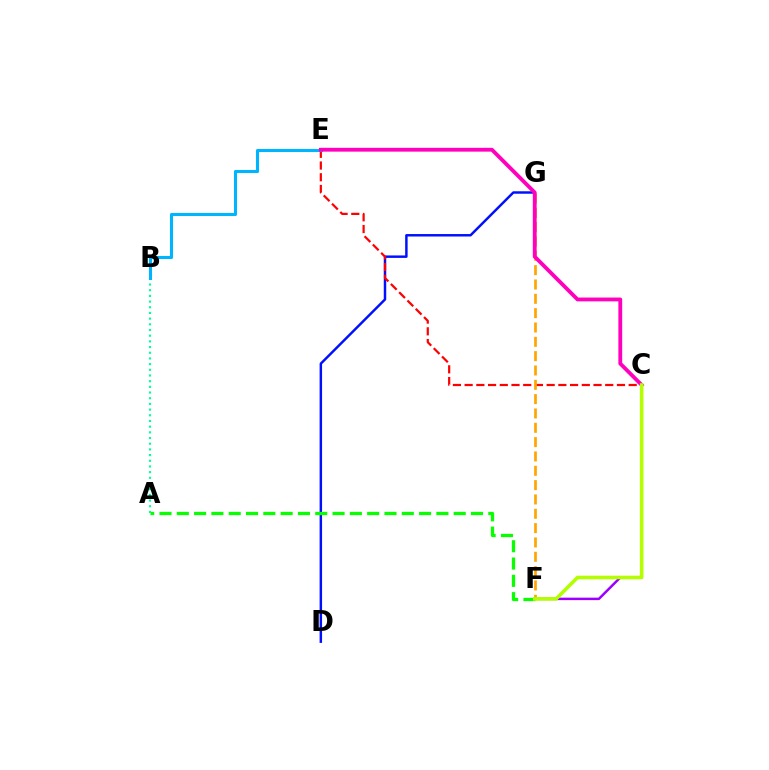{('D', 'G'): [{'color': '#0010ff', 'line_style': 'solid', 'thickness': 1.77}], ('A', 'B'): [{'color': '#00ff9d', 'line_style': 'dotted', 'thickness': 1.54}], ('C', 'F'): [{'color': '#9b00ff', 'line_style': 'solid', 'thickness': 1.79}, {'color': '#b3ff00', 'line_style': 'solid', 'thickness': 2.57}], ('C', 'E'): [{'color': '#ff0000', 'line_style': 'dashed', 'thickness': 1.59}, {'color': '#ff00bd', 'line_style': 'solid', 'thickness': 2.75}], ('A', 'F'): [{'color': '#08ff00', 'line_style': 'dashed', 'thickness': 2.35}], ('F', 'G'): [{'color': '#ffa500', 'line_style': 'dashed', 'thickness': 1.95}], ('B', 'E'): [{'color': '#00b5ff', 'line_style': 'solid', 'thickness': 2.2}]}